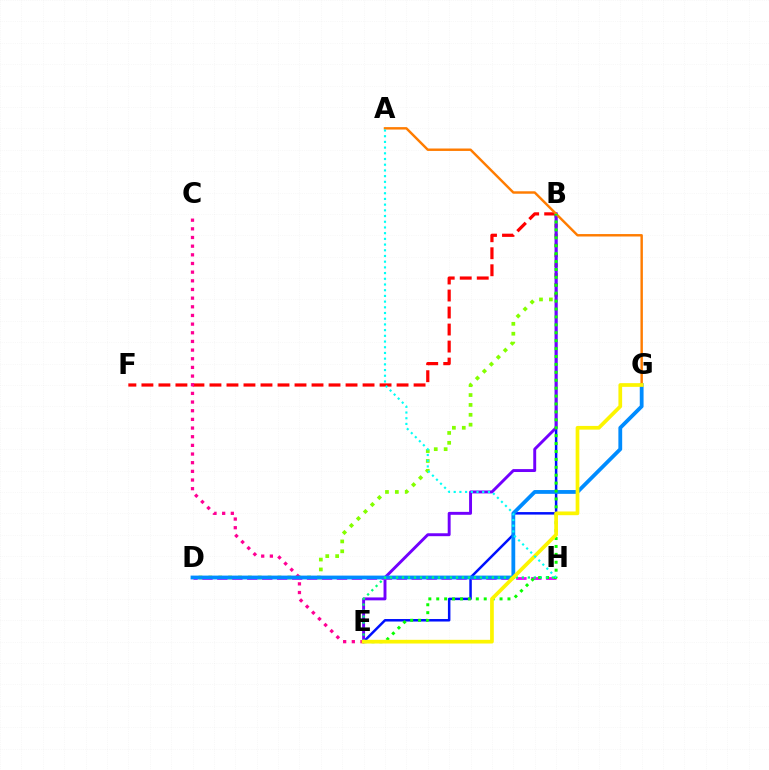{('B', 'D'): [{'color': '#84ff00', 'line_style': 'dotted', 'thickness': 2.68}], ('B', 'F'): [{'color': '#ff0000', 'line_style': 'dashed', 'thickness': 2.31}], ('B', 'E'): [{'color': '#0010ff', 'line_style': 'solid', 'thickness': 1.8}, {'color': '#7200ff', 'line_style': 'solid', 'thickness': 2.1}, {'color': '#08ff00', 'line_style': 'dotted', 'thickness': 2.15}], ('C', 'E'): [{'color': '#ff0094', 'line_style': 'dotted', 'thickness': 2.35}], ('D', 'H'): [{'color': '#ee00ff', 'line_style': 'dashed', 'thickness': 2.03}], ('D', 'G'): [{'color': '#008cff', 'line_style': 'solid', 'thickness': 2.74}], ('A', 'G'): [{'color': '#ff7c00', 'line_style': 'solid', 'thickness': 1.75}], ('E', 'H'): [{'color': '#00ff74', 'line_style': 'dotted', 'thickness': 1.63}], ('E', 'G'): [{'color': '#fcf500', 'line_style': 'solid', 'thickness': 2.67}], ('A', 'H'): [{'color': '#00fff6', 'line_style': 'dotted', 'thickness': 1.55}]}